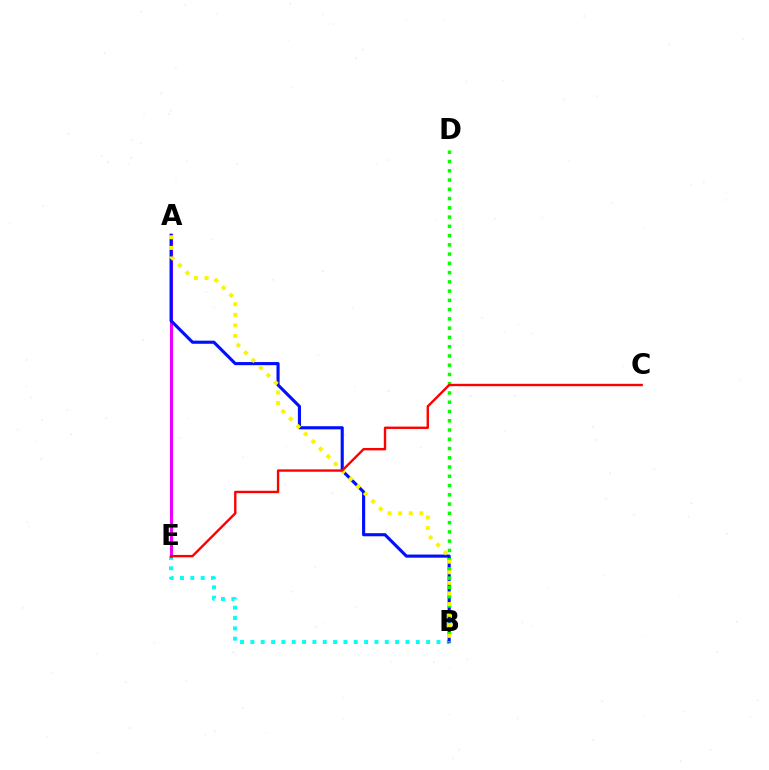{('B', 'E'): [{'color': '#00fff6', 'line_style': 'dotted', 'thickness': 2.81}], ('A', 'E'): [{'color': '#ee00ff', 'line_style': 'solid', 'thickness': 2.24}], ('A', 'B'): [{'color': '#0010ff', 'line_style': 'solid', 'thickness': 2.24}, {'color': '#fcf500', 'line_style': 'dotted', 'thickness': 2.88}], ('B', 'D'): [{'color': '#08ff00', 'line_style': 'dotted', 'thickness': 2.52}], ('C', 'E'): [{'color': '#ff0000', 'line_style': 'solid', 'thickness': 1.72}]}